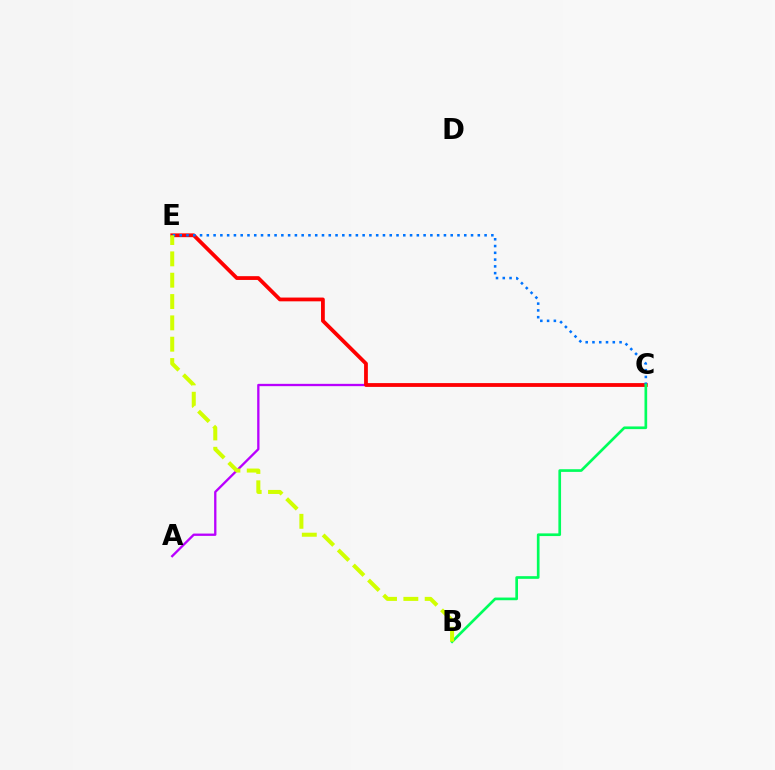{('A', 'C'): [{'color': '#b900ff', 'line_style': 'solid', 'thickness': 1.66}], ('C', 'E'): [{'color': '#ff0000', 'line_style': 'solid', 'thickness': 2.72}, {'color': '#0074ff', 'line_style': 'dotted', 'thickness': 1.84}], ('B', 'C'): [{'color': '#00ff5c', 'line_style': 'solid', 'thickness': 1.93}], ('B', 'E'): [{'color': '#d1ff00', 'line_style': 'dashed', 'thickness': 2.9}]}